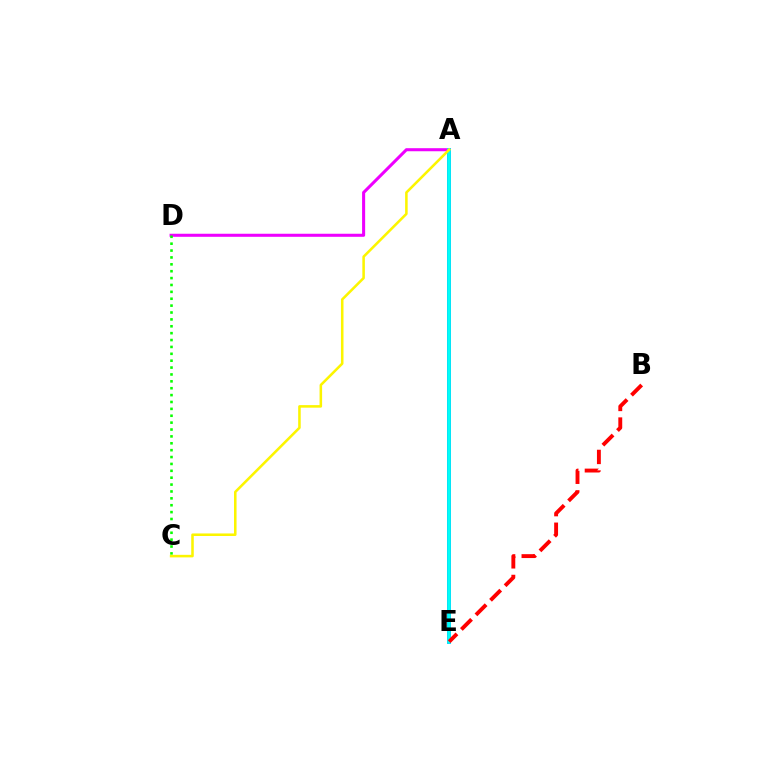{('A', 'E'): [{'color': '#0010ff', 'line_style': 'solid', 'thickness': 2.59}, {'color': '#00fff6', 'line_style': 'solid', 'thickness': 2.68}], ('A', 'D'): [{'color': '#ee00ff', 'line_style': 'solid', 'thickness': 2.2}], ('C', 'D'): [{'color': '#08ff00', 'line_style': 'dotted', 'thickness': 1.87}], ('A', 'C'): [{'color': '#fcf500', 'line_style': 'solid', 'thickness': 1.83}], ('B', 'E'): [{'color': '#ff0000', 'line_style': 'dashed', 'thickness': 2.8}]}